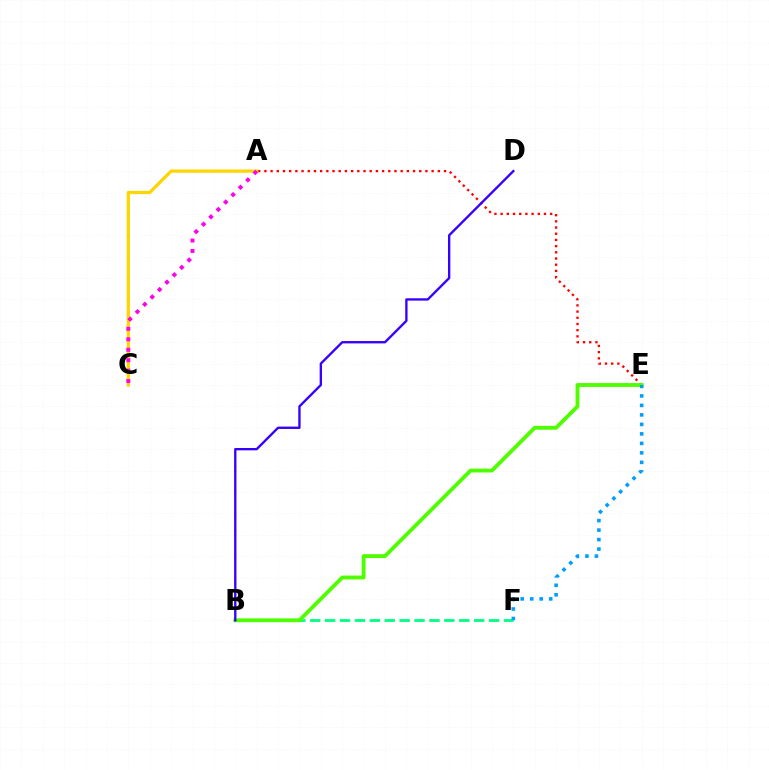{('A', 'E'): [{'color': '#ff0000', 'line_style': 'dotted', 'thickness': 1.68}], ('A', 'C'): [{'color': '#ffd500', 'line_style': 'solid', 'thickness': 2.33}, {'color': '#ff00ed', 'line_style': 'dotted', 'thickness': 2.84}], ('B', 'F'): [{'color': '#00ff86', 'line_style': 'dashed', 'thickness': 2.02}], ('B', 'E'): [{'color': '#4fff00', 'line_style': 'solid', 'thickness': 2.77}], ('B', 'D'): [{'color': '#3700ff', 'line_style': 'solid', 'thickness': 1.69}], ('E', 'F'): [{'color': '#009eff', 'line_style': 'dotted', 'thickness': 2.58}]}